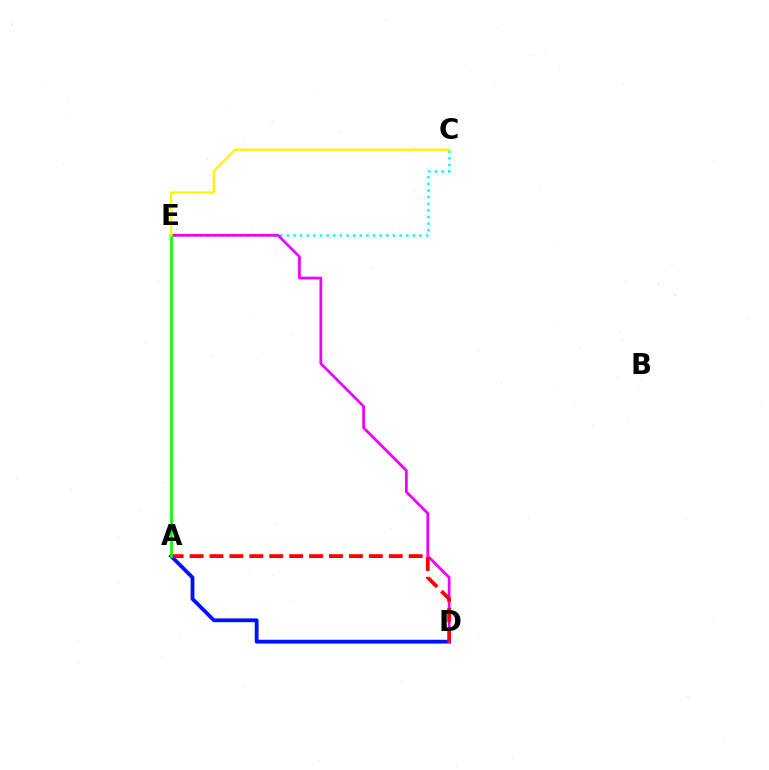{('C', 'E'): [{'color': '#00fff6', 'line_style': 'dotted', 'thickness': 1.8}, {'color': '#fcf500', 'line_style': 'solid', 'thickness': 1.7}], ('A', 'D'): [{'color': '#0010ff', 'line_style': 'solid', 'thickness': 2.73}, {'color': '#ff0000', 'line_style': 'dashed', 'thickness': 2.71}], ('D', 'E'): [{'color': '#ee00ff', 'line_style': 'solid', 'thickness': 1.97}], ('A', 'E'): [{'color': '#08ff00', 'line_style': 'solid', 'thickness': 1.94}]}